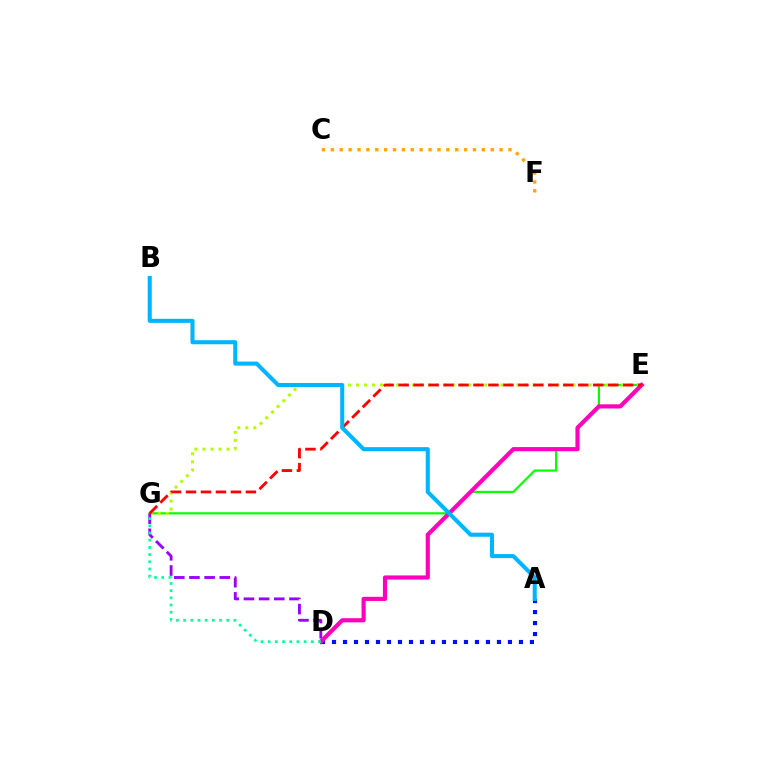{('A', 'D'): [{'color': '#0010ff', 'line_style': 'dotted', 'thickness': 2.99}], ('E', 'G'): [{'color': '#08ff00', 'line_style': 'solid', 'thickness': 1.59}, {'color': '#b3ff00', 'line_style': 'dotted', 'thickness': 2.18}, {'color': '#ff0000', 'line_style': 'dashed', 'thickness': 2.03}], ('D', 'G'): [{'color': '#9b00ff', 'line_style': 'dashed', 'thickness': 2.06}, {'color': '#00ff9d', 'line_style': 'dotted', 'thickness': 1.95}], ('D', 'E'): [{'color': '#ff00bd', 'line_style': 'solid', 'thickness': 2.99}], ('C', 'F'): [{'color': '#ffa500', 'line_style': 'dotted', 'thickness': 2.41}], ('A', 'B'): [{'color': '#00b5ff', 'line_style': 'solid', 'thickness': 2.93}]}